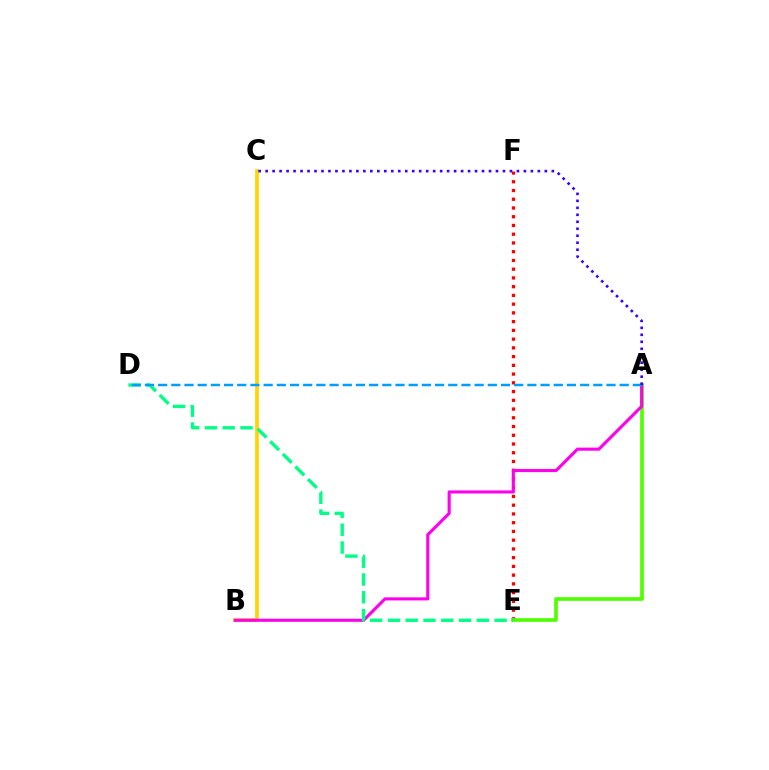{('E', 'F'): [{'color': '#ff0000', 'line_style': 'dotted', 'thickness': 2.38}], ('B', 'C'): [{'color': '#ffd500', 'line_style': 'solid', 'thickness': 2.67}], ('A', 'E'): [{'color': '#4fff00', 'line_style': 'solid', 'thickness': 2.63}], ('A', 'B'): [{'color': '#ff00ed', 'line_style': 'solid', 'thickness': 2.22}], ('D', 'E'): [{'color': '#00ff86', 'line_style': 'dashed', 'thickness': 2.42}], ('A', 'D'): [{'color': '#009eff', 'line_style': 'dashed', 'thickness': 1.79}], ('A', 'C'): [{'color': '#3700ff', 'line_style': 'dotted', 'thickness': 1.9}]}